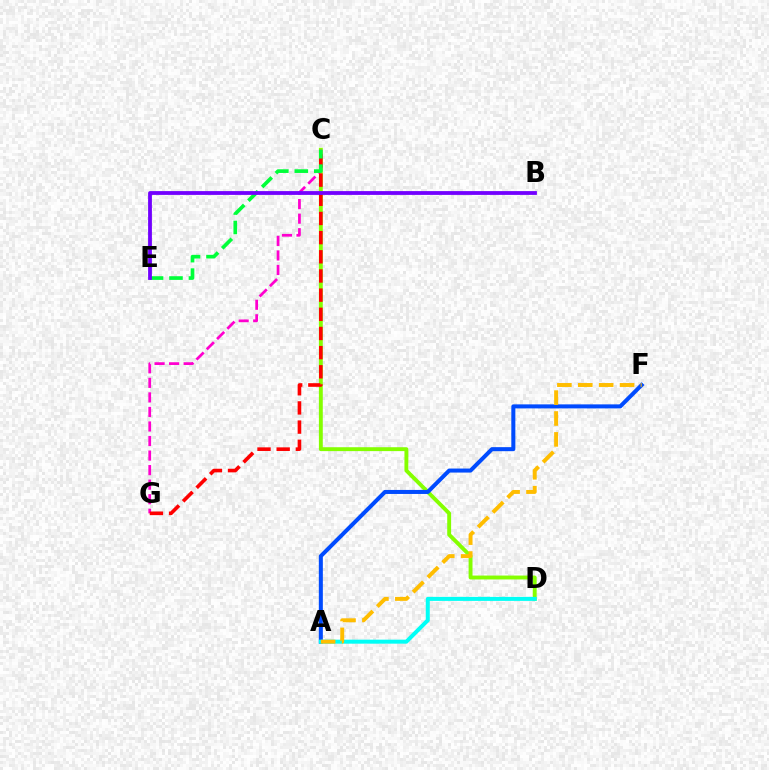{('C', 'D'): [{'color': '#84ff00', 'line_style': 'solid', 'thickness': 2.8}], ('A', 'F'): [{'color': '#004bff', 'line_style': 'solid', 'thickness': 2.9}, {'color': '#ffbd00', 'line_style': 'dashed', 'thickness': 2.84}], ('C', 'G'): [{'color': '#ff00cf', 'line_style': 'dashed', 'thickness': 1.98}, {'color': '#ff0000', 'line_style': 'dashed', 'thickness': 2.6}], ('A', 'D'): [{'color': '#00fff6', 'line_style': 'solid', 'thickness': 2.88}], ('C', 'E'): [{'color': '#00ff39', 'line_style': 'dashed', 'thickness': 2.64}], ('B', 'E'): [{'color': '#7200ff', 'line_style': 'solid', 'thickness': 2.73}]}